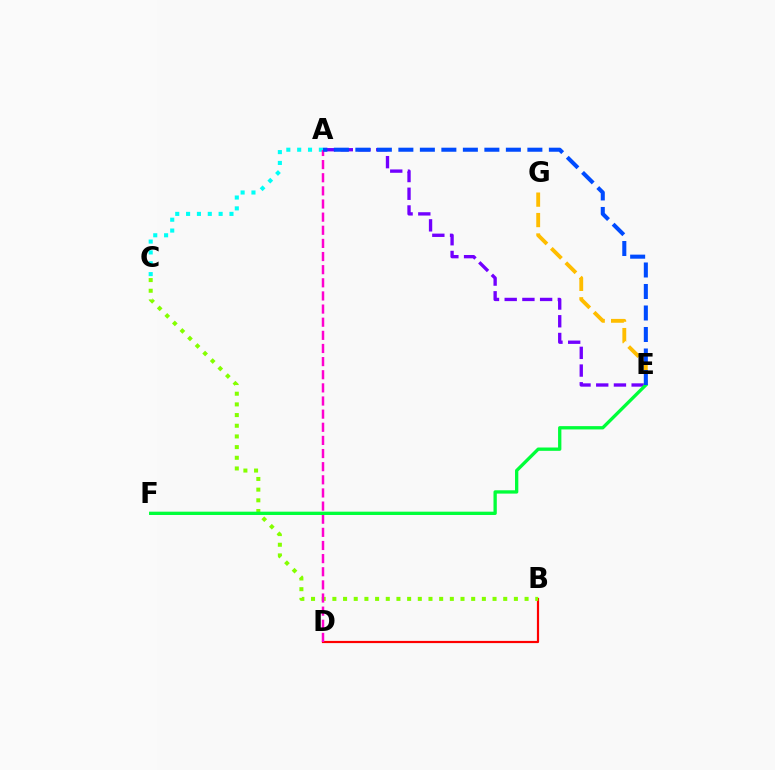{('B', 'D'): [{'color': '#ff0000', 'line_style': 'solid', 'thickness': 1.58}], ('B', 'C'): [{'color': '#84ff00', 'line_style': 'dotted', 'thickness': 2.9}], ('A', 'E'): [{'color': '#7200ff', 'line_style': 'dashed', 'thickness': 2.41}, {'color': '#004bff', 'line_style': 'dashed', 'thickness': 2.92}], ('A', 'C'): [{'color': '#00fff6', 'line_style': 'dotted', 'thickness': 2.95}], ('A', 'D'): [{'color': '#ff00cf', 'line_style': 'dashed', 'thickness': 1.78}], ('E', 'G'): [{'color': '#ffbd00', 'line_style': 'dashed', 'thickness': 2.78}], ('E', 'F'): [{'color': '#00ff39', 'line_style': 'solid', 'thickness': 2.38}]}